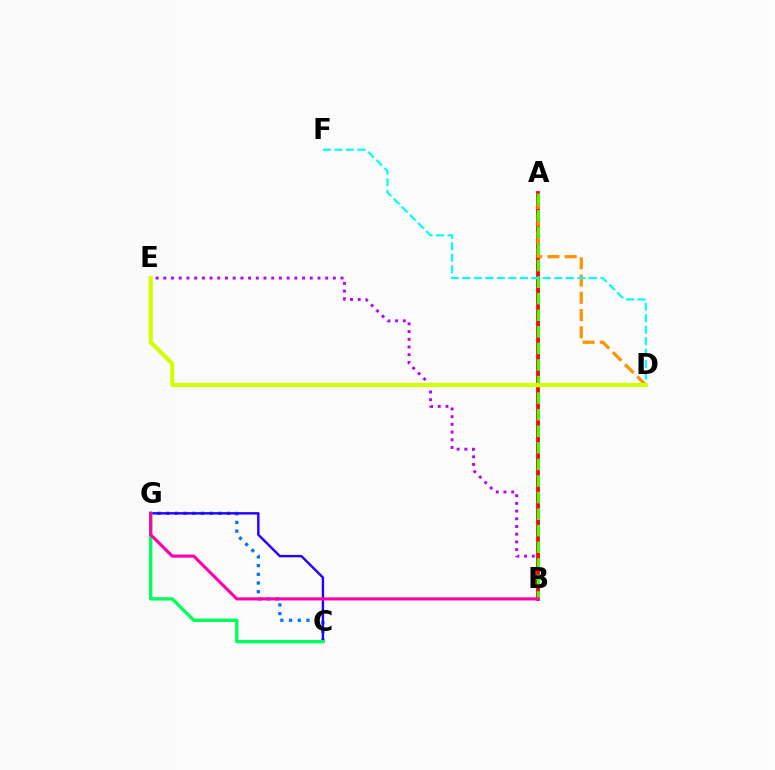{('B', 'E'): [{'color': '#b900ff', 'line_style': 'dotted', 'thickness': 2.09}], ('A', 'B'): [{'color': '#ff0000', 'line_style': 'solid', 'thickness': 2.71}, {'color': '#3dff00', 'line_style': 'dashed', 'thickness': 2.25}], ('C', 'G'): [{'color': '#0074ff', 'line_style': 'dotted', 'thickness': 2.36}, {'color': '#2500ff', 'line_style': 'solid', 'thickness': 1.74}, {'color': '#00ff5c', 'line_style': 'solid', 'thickness': 2.41}], ('A', 'D'): [{'color': '#ff9400', 'line_style': 'dashed', 'thickness': 2.34}], ('B', 'G'): [{'color': '#ff00ac', 'line_style': 'solid', 'thickness': 2.24}], ('D', 'F'): [{'color': '#00fff6', 'line_style': 'dashed', 'thickness': 1.56}], ('D', 'E'): [{'color': '#d1ff00', 'line_style': 'solid', 'thickness': 2.98}]}